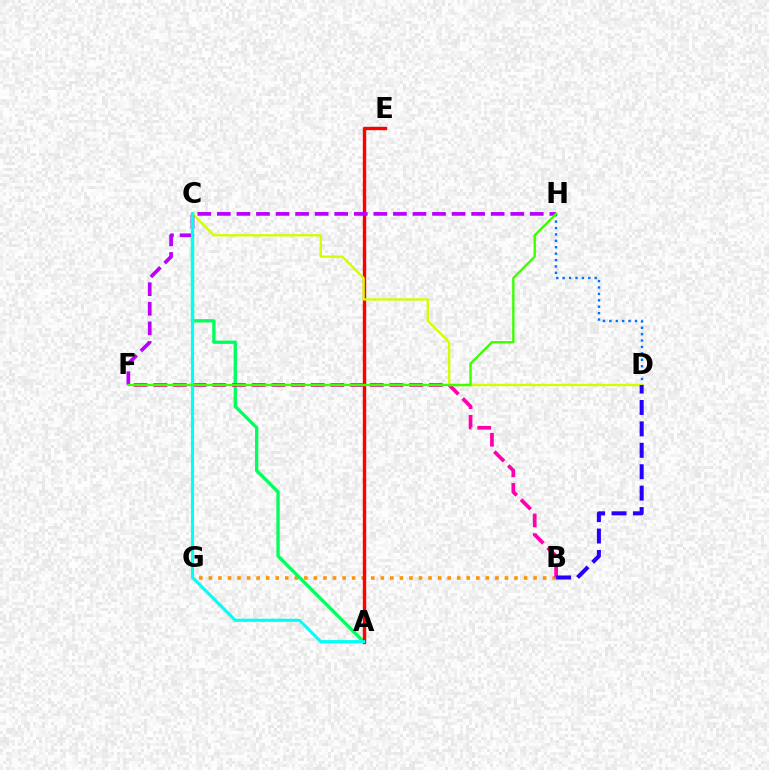{('B', 'G'): [{'color': '#ff9400', 'line_style': 'dotted', 'thickness': 2.59}], ('A', 'C'): [{'color': '#00ff5c', 'line_style': 'solid', 'thickness': 2.38}, {'color': '#00fff6', 'line_style': 'solid', 'thickness': 2.27}], ('D', 'H'): [{'color': '#0074ff', 'line_style': 'dotted', 'thickness': 1.74}], ('B', 'F'): [{'color': '#ff00ac', 'line_style': 'dashed', 'thickness': 2.67}], ('A', 'E'): [{'color': '#ff0000', 'line_style': 'solid', 'thickness': 2.44}], ('C', 'D'): [{'color': '#d1ff00', 'line_style': 'solid', 'thickness': 1.69}], ('F', 'H'): [{'color': '#b900ff', 'line_style': 'dashed', 'thickness': 2.66}, {'color': '#3dff00', 'line_style': 'solid', 'thickness': 1.71}], ('B', 'D'): [{'color': '#2500ff', 'line_style': 'dashed', 'thickness': 2.91}]}